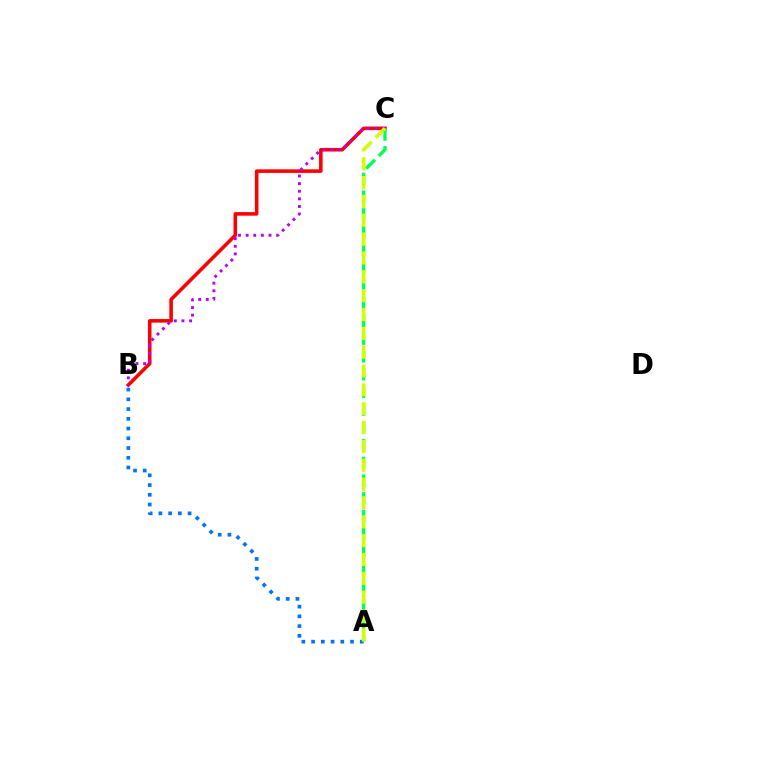{('B', 'C'): [{'color': '#ff0000', 'line_style': 'solid', 'thickness': 2.57}, {'color': '#b900ff', 'line_style': 'dotted', 'thickness': 2.07}], ('A', 'B'): [{'color': '#0074ff', 'line_style': 'dotted', 'thickness': 2.65}], ('A', 'C'): [{'color': '#00ff5c', 'line_style': 'dashed', 'thickness': 2.41}, {'color': '#d1ff00', 'line_style': 'dashed', 'thickness': 2.56}]}